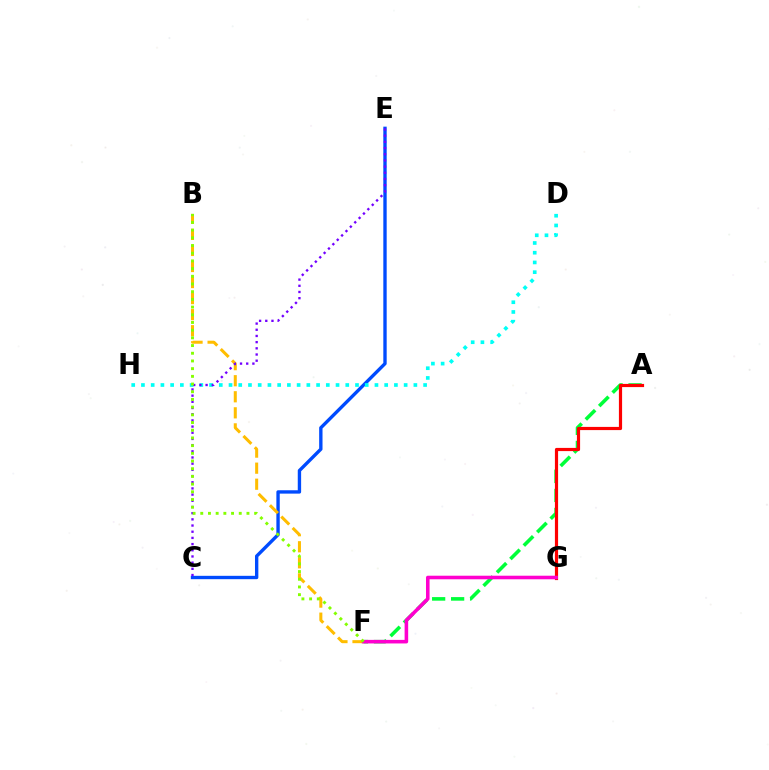{('C', 'E'): [{'color': '#004bff', 'line_style': 'solid', 'thickness': 2.42}, {'color': '#7200ff', 'line_style': 'dotted', 'thickness': 1.68}], ('A', 'F'): [{'color': '#00ff39', 'line_style': 'dashed', 'thickness': 2.58}], ('A', 'G'): [{'color': '#ff0000', 'line_style': 'solid', 'thickness': 2.29}], ('B', 'F'): [{'color': '#ffbd00', 'line_style': 'dashed', 'thickness': 2.18}, {'color': '#84ff00', 'line_style': 'dotted', 'thickness': 2.09}], ('F', 'G'): [{'color': '#ff00cf', 'line_style': 'solid', 'thickness': 2.57}], ('D', 'H'): [{'color': '#00fff6', 'line_style': 'dotted', 'thickness': 2.64}]}